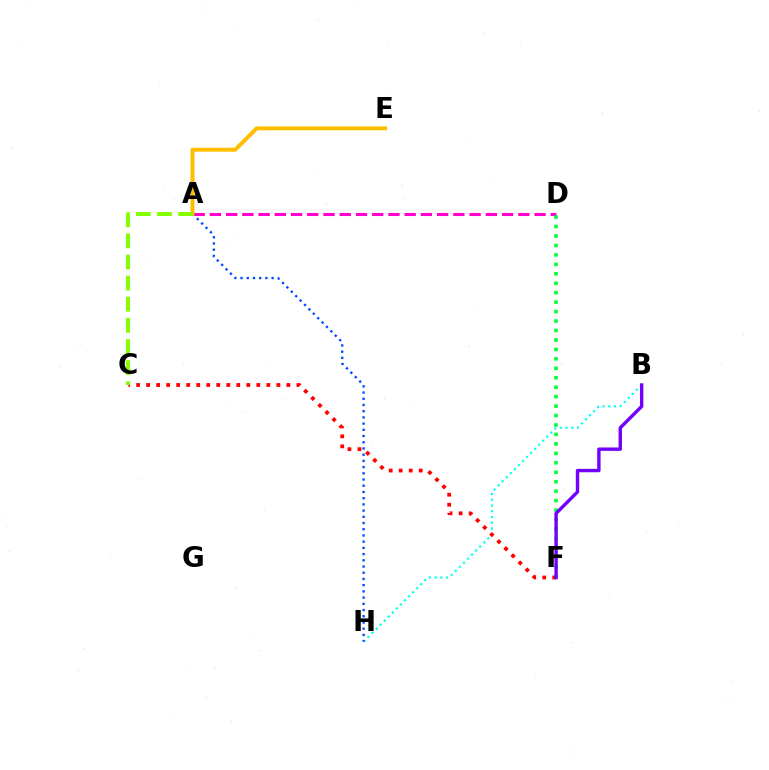{('A', 'D'): [{'color': '#ff00cf', 'line_style': 'dashed', 'thickness': 2.21}], ('B', 'H'): [{'color': '#00fff6', 'line_style': 'dotted', 'thickness': 1.56}], ('D', 'F'): [{'color': '#00ff39', 'line_style': 'dotted', 'thickness': 2.57}], ('A', 'H'): [{'color': '#004bff', 'line_style': 'dotted', 'thickness': 1.69}], ('A', 'E'): [{'color': '#ffbd00', 'line_style': 'solid', 'thickness': 2.84}], ('C', 'F'): [{'color': '#ff0000', 'line_style': 'dotted', 'thickness': 2.72}], ('B', 'F'): [{'color': '#7200ff', 'line_style': 'solid', 'thickness': 2.44}], ('A', 'C'): [{'color': '#84ff00', 'line_style': 'dashed', 'thickness': 2.87}]}